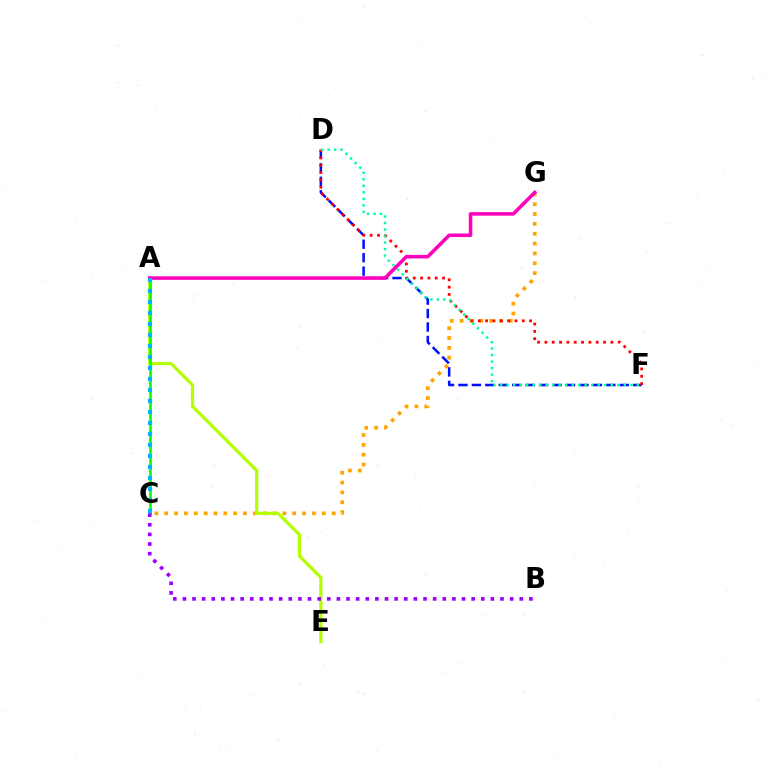{('C', 'G'): [{'color': '#ffa500', 'line_style': 'dotted', 'thickness': 2.68}], ('D', 'F'): [{'color': '#0010ff', 'line_style': 'dashed', 'thickness': 1.83}, {'color': '#ff0000', 'line_style': 'dotted', 'thickness': 1.99}, {'color': '#00ff9d', 'line_style': 'dotted', 'thickness': 1.77}], ('A', 'E'): [{'color': '#b3ff00', 'line_style': 'solid', 'thickness': 2.3}], ('A', 'C'): [{'color': '#08ff00', 'line_style': 'solid', 'thickness': 1.92}, {'color': '#00b5ff', 'line_style': 'dotted', 'thickness': 2.99}], ('A', 'G'): [{'color': '#ff00bd', 'line_style': 'solid', 'thickness': 2.55}], ('B', 'C'): [{'color': '#9b00ff', 'line_style': 'dotted', 'thickness': 2.62}]}